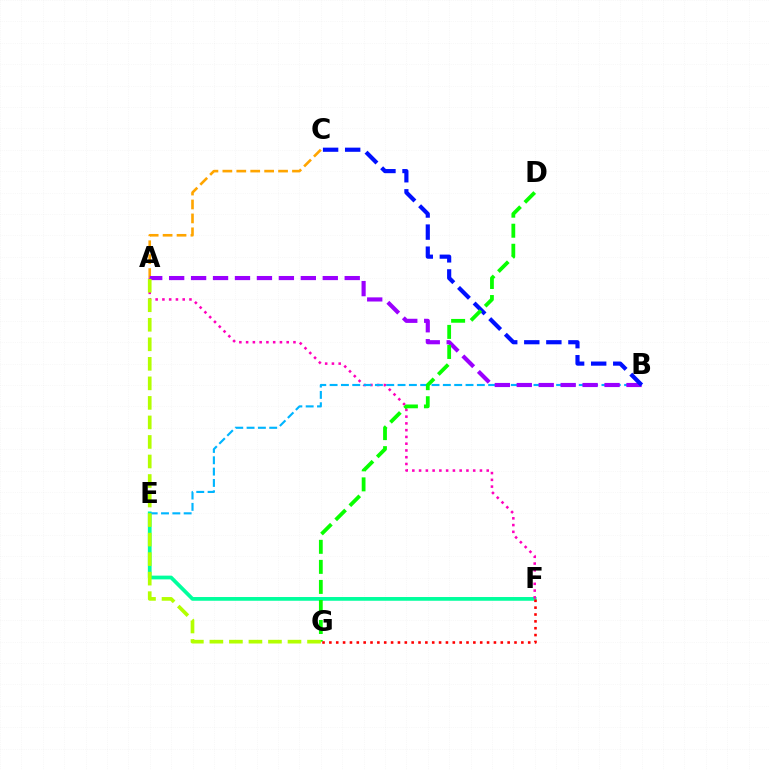{('A', 'C'): [{'color': '#ffa500', 'line_style': 'dashed', 'thickness': 1.89}], ('E', 'F'): [{'color': '#00ff9d', 'line_style': 'solid', 'thickness': 2.69}], ('A', 'F'): [{'color': '#ff00bd', 'line_style': 'dotted', 'thickness': 1.84}], ('B', 'E'): [{'color': '#00b5ff', 'line_style': 'dashed', 'thickness': 1.54}], ('A', 'B'): [{'color': '#9b00ff', 'line_style': 'dashed', 'thickness': 2.98}], ('B', 'C'): [{'color': '#0010ff', 'line_style': 'dashed', 'thickness': 3.0}], ('D', 'G'): [{'color': '#08ff00', 'line_style': 'dashed', 'thickness': 2.72}], ('A', 'G'): [{'color': '#b3ff00', 'line_style': 'dashed', 'thickness': 2.65}], ('F', 'G'): [{'color': '#ff0000', 'line_style': 'dotted', 'thickness': 1.86}]}